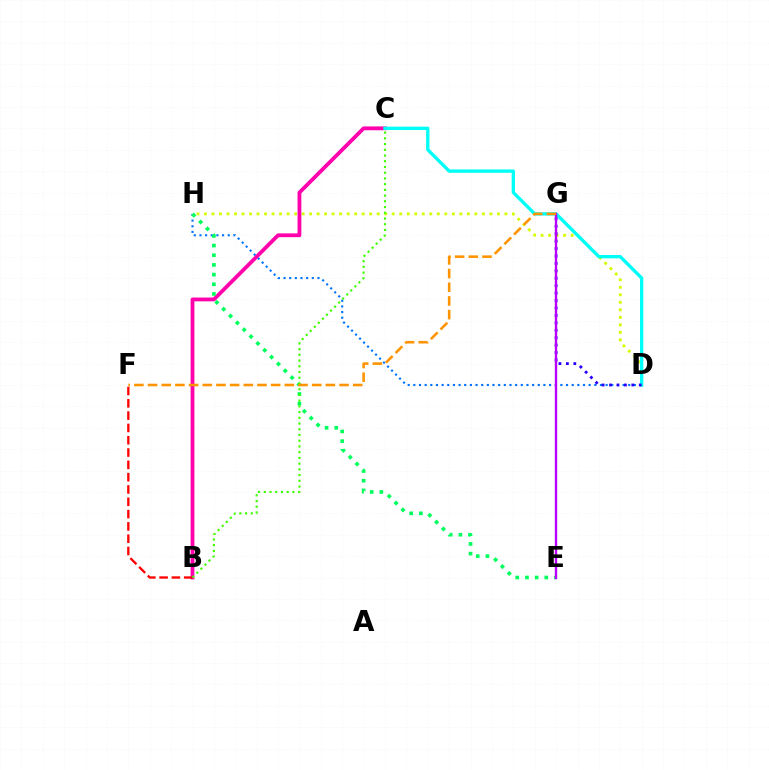{('D', 'H'): [{'color': '#d1ff00', 'line_style': 'dotted', 'thickness': 2.04}, {'color': '#0074ff', 'line_style': 'dotted', 'thickness': 1.54}], ('B', 'C'): [{'color': '#ff00ac', 'line_style': 'solid', 'thickness': 2.74}, {'color': '#3dff00', 'line_style': 'dotted', 'thickness': 1.56}], ('B', 'F'): [{'color': '#ff0000', 'line_style': 'dashed', 'thickness': 1.67}], ('C', 'D'): [{'color': '#00fff6', 'line_style': 'solid', 'thickness': 2.4}], ('E', 'H'): [{'color': '#00ff5c', 'line_style': 'dotted', 'thickness': 2.63}], ('D', 'G'): [{'color': '#2500ff', 'line_style': 'dotted', 'thickness': 2.02}], ('E', 'G'): [{'color': '#b900ff', 'line_style': 'solid', 'thickness': 1.71}], ('F', 'G'): [{'color': '#ff9400', 'line_style': 'dashed', 'thickness': 1.86}]}